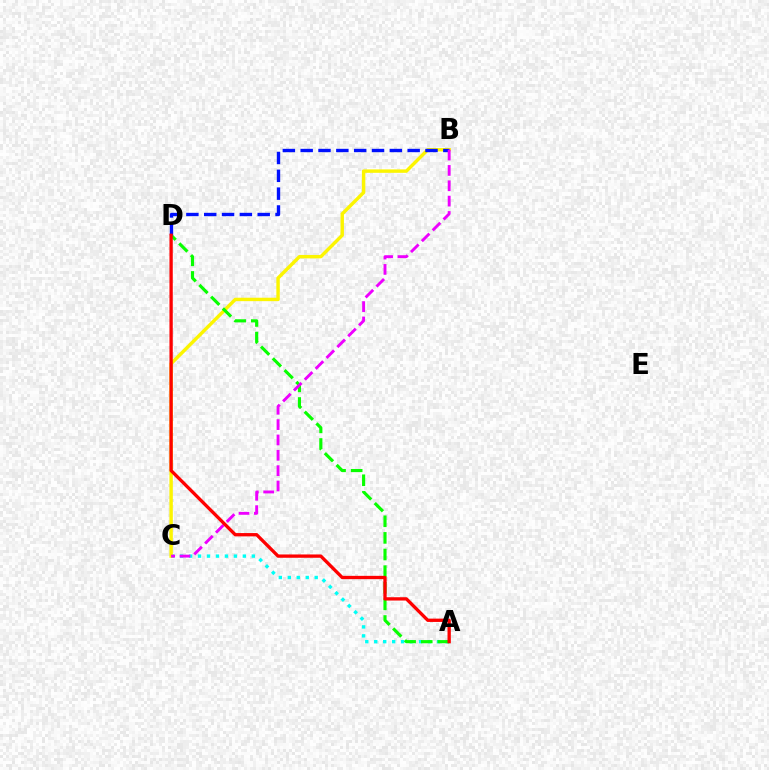{('A', 'C'): [{'color': '#00fff6', 'line_style': 'dotted', 'thickness': 2.44}], ('B', 'C'): [{'color': '#fcf500', 'line_style': 'solid', 'thickness': 2.47}, {'color': '#ee00ff', 'line_style': 'dashed', 'thickness': 2.08}], ('A', 'D'): [{'color': '#08ff00', 'line_style': 'dashed', 'thickness': 2.26}, {'color': '#ff0000', 'line_style': 'solid', 'thickness': 2.38}], ('B', 'D'): [{'color': '#0010ff', 'line_style': 'dashed', 'thickness': 2.42}]}